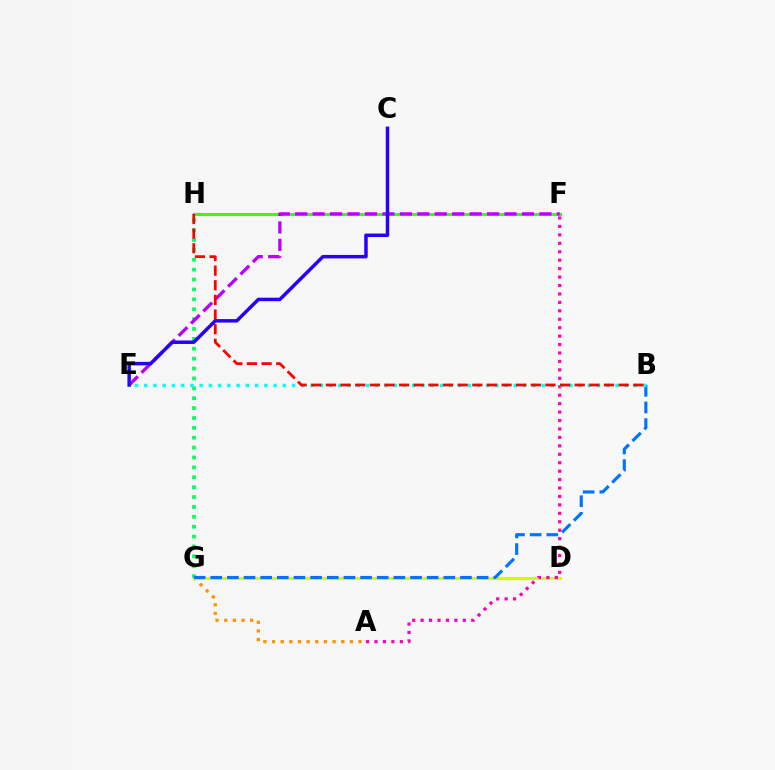{('F', 'H'): [{'color': '#3dff00', 'line_style': 'solid', 'thickness': 2.25}], ('G', 'H'): [{'color': '#00ff5c', 'line_style': 'dotted', 'thickness': 2.69}], ('A', 'G'): [{'color': '#ff9400', 'line_style': 'dotted', 'thickness': 2.35}], ('D', 'G'): [{'color': '#d1ff00', 'line_style': 'solid', 'thickness': 2.24}], ('E', 'F'): [{'color': '#b900ff', 'line_style': 'dashed', 'thickness': 2.37}], ('A', 'F'): [{'color': '#ff00ac', 'line_style': 'dotted', 'thickness': 2.29}], ('B', 'G'): [{'color': '#0074ff', 'line_style': 'dashed', 'thickness': 2.26}], ('B', 'E'): [{'color': '#00fff6', 'line_style': 'dotted', 'thickness': 2.51}], ('B', 'H'): [{'color': '#ff0000', 'line_style': 'dashed', 'thickness': 1.99}], ('C', 'E'): [{'color': '#2500ff', 'line_style': 'solid', 'thickness': 2.5}]}